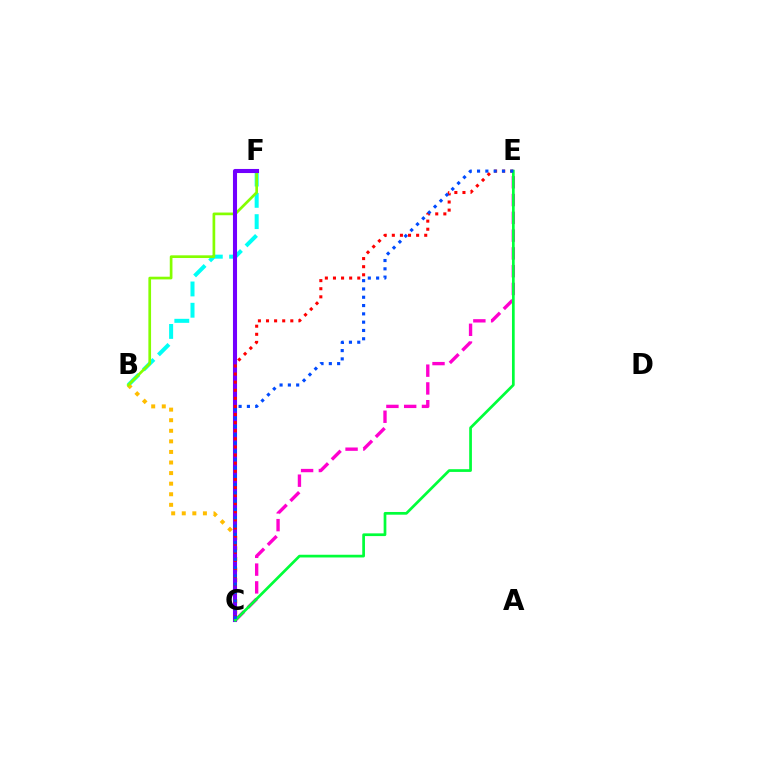{('B', 'F'): [{'color': '#00fff6', 'line_style': 'dashed', 'thickness': 2.89}, {'color': '#84ff00', 'line_style': 'solid', 'thickness': 1.94}], ('B', 'C'): [{'color': '#ffbd00', 'line_style': 'dotted', 'thickness': 2.87}], ('C', 'F'): [{'color': '#7200ff', 'line_style': 'solid', 'thickness': 2.94}], ('C', 'E'): [{'color': '#ff00cf', 'line_style': 'dashed', 'thickness': 2.41}, {'color': '#ff0000', 'line_style': 'dotted', 'thickness': 2.2}, {'color': '#00ff39', 'line_style': 'solid', 'thickness': 1.96}, {'color': '#004bff', 'line_style': 'dotted', 'thickness': 2.26}]}